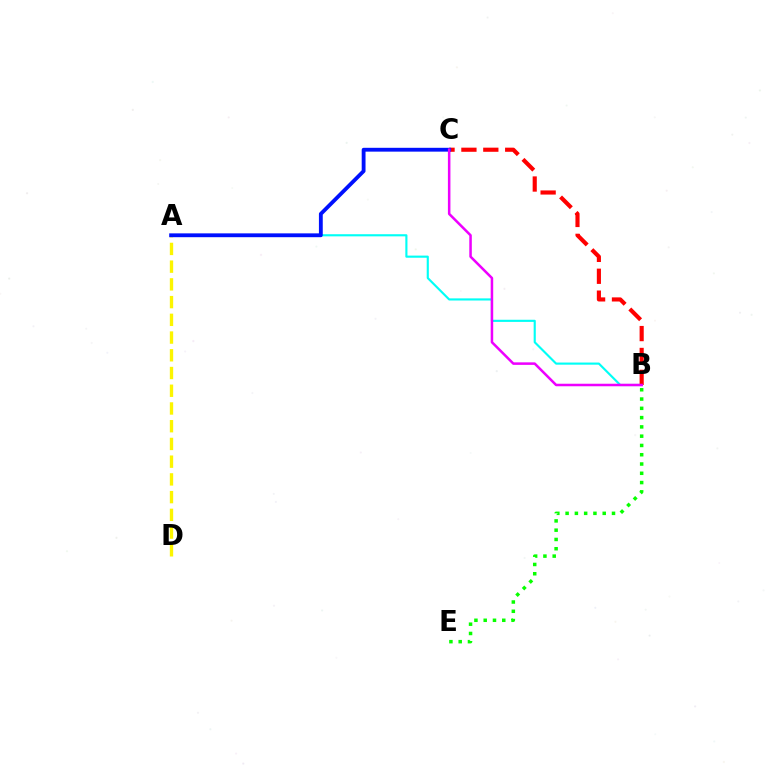{('A', 'D'): [{'color': '#fcf500', 'line_style': 'dashed', 'thickness': 2.41}], ('A', 'B'): [{'color': '#00fff6', 'line_style': 'solid', 'thickness': 1.54}], ('B', 'C'): [{'color': '#ff0000', 'line_style': 'dashed', 'thickness': 2.97}, {'color': '#ee00ff', 'line_style': 'solid', 'thickness': 1.82}], ('A', 'C'): [{'color': '#0010ff', 'line_style': 'solid', 'thickness': 2.76}], ('B', 'E'): [{'color': '#08ff00', 'line_style': 'dotted', 'thickness': 2.52}]}